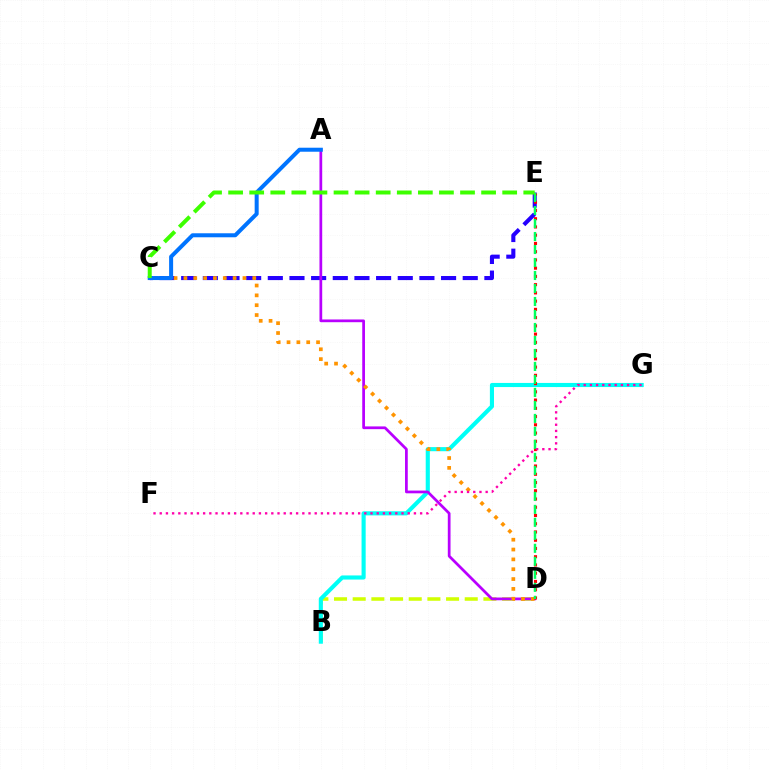{('B', 'D'): [{'color': '#d1ff00', 'line_style': 'dashed', 'thickness': 2.54}], ('B', 'G'): [{'color': '#00fff6', 'line_style': 'solid', 'thickness': 2.96}], ('C', 'E'): [{'color': '#2500ff', 'line_style': 'dashed', 'thickness': 2.94}, {'color': '#3dff00', 'line_style': 'dashed', 'thickness': 2.86}], ('A', 'D'): [{'color': '#b900ff', 'line_style': 'solid', 'thickness': 1.97}], ('C', 'D'): [{'color': '#ff9400', 'line_style': 'dotted', 'thickness': 2.67}], ('D', 'E'): [{'color': '#ff0000', 'line_style': 'dotted', 'thickness': 2.24}, {'color': '#00ff5c', 'line_style': 'dashed', 'thickness': 1.77}], ('A', 'C'): [{'color': '#0074ff', 'line_style': 'solid', 'thickness': 2.89}], ('F', 'G'): [{'color': '#ff00ac', 'line_style': 'dotted', 'thickness': 1.68}]}